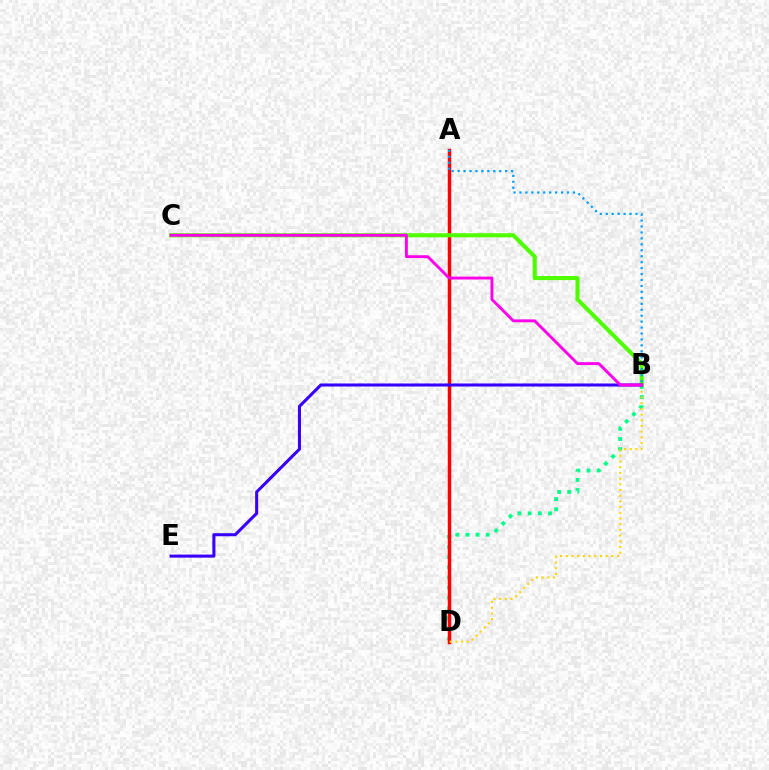{('B', 'D'): [{'color': '#00ff86', 'line_style': 'dotted', 'thickness': 2.76}, {'color': '#ffd500', 'line_style': 'dotted', 'thickness': 1.55}], ('A', 'D'): [{'color': '#ff0000', 'line_style': 'solid', 'thickness': 2.49}], ('B', 'C'): [{'color': '#4fff00', 'line_style': 'solid', 'thickness': 2.95}, {'color': '#ff00ed', 'line_style': 'solid', 'thickness': 2.08}], ('B', 'E'): [{'color': '#3700ff', 'line_style': 'solid', 'thickness': 2.2}], ('A', 'B'): [{'color': '#009eff', 'line_style': 'dotted', 'thickness': 1.62}]}